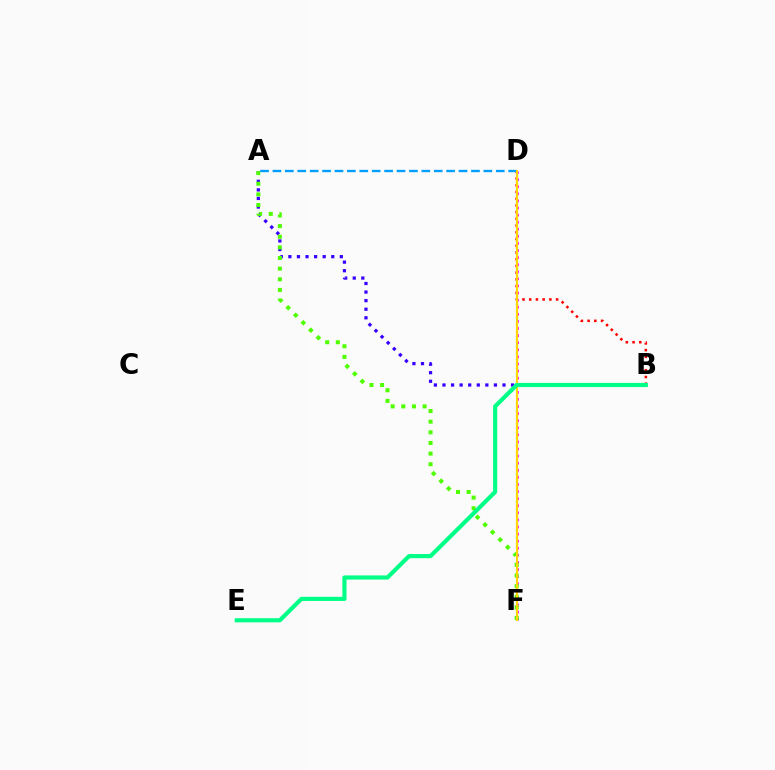{('D', 'F'): [{'color': '#ff00ed', 'line_style': 'dotted', 'thickness': 1.93}, {'color': '#ffd500', 'line_style': 'solid', 'thickness': 1.54}], ('B', 'D'): [{'color': '#ff0000', 'line_style': 'dotted', 'thickness': 1.83}], ('A', 'B'): [{'color': '#3700ff', 'line_style': 'dotted', 'thickness': 2.33}], ('A', 'F'): [{'color': '#4fff00', 'line_style': 'dotted', 'thickness': 2.89}], ('A', 'D'): [{'color': '#009eff', 'line_style': 'dashed', 'thickness': 1.69}], ('B', 'E'): [{'color': '#00ff86', 'line_style': 'solid', 'thickness': 2.99}]}